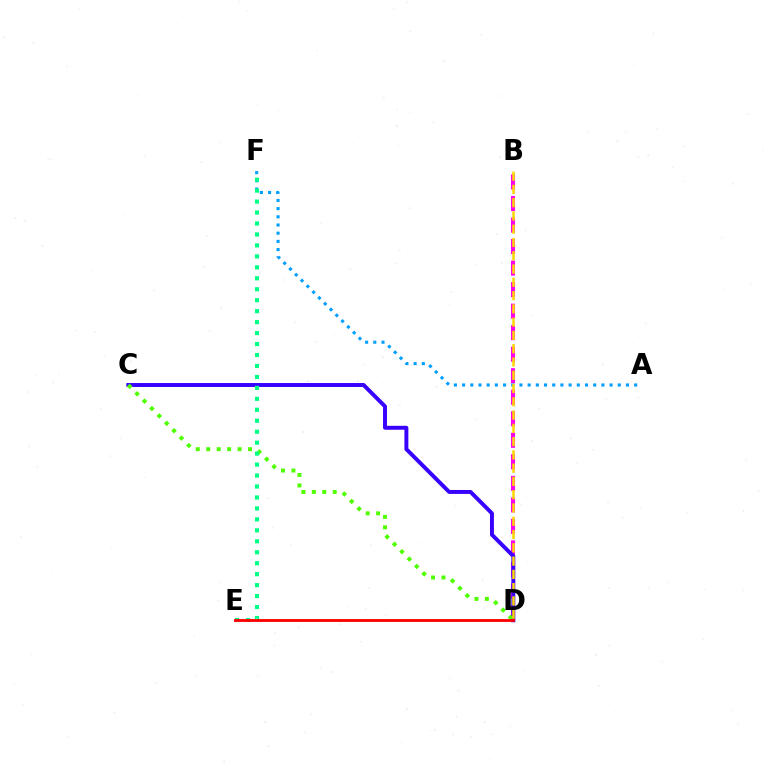{('B', 'D'): [{'color': '#ff00ed', 'line_style': 'dashed', 'thickness': 2.92}, {'color': '#ffd500', 'line_style': 'dashed', 'thickness': 1.8}], ('C', 'D'): [{'color': '#3700ff', 'line_style': 'solid', 'thickness': 2.83}, {'color': '#4fff00', 'line_style': 'dotted', 'thickness': 2.84}], ('A', 'F'): [{'color': '#009eff', 'line_style': 'dotted', 'thickness': 2.23}], ('E', 'F'): [{'color': '#00ff86', 'line_style': 'dotted', 'thickness': 2.98}], ('D', 'E'): [{'color': '#ff0000', 'line_style': 'solid', 'thickness': 2.04}]}